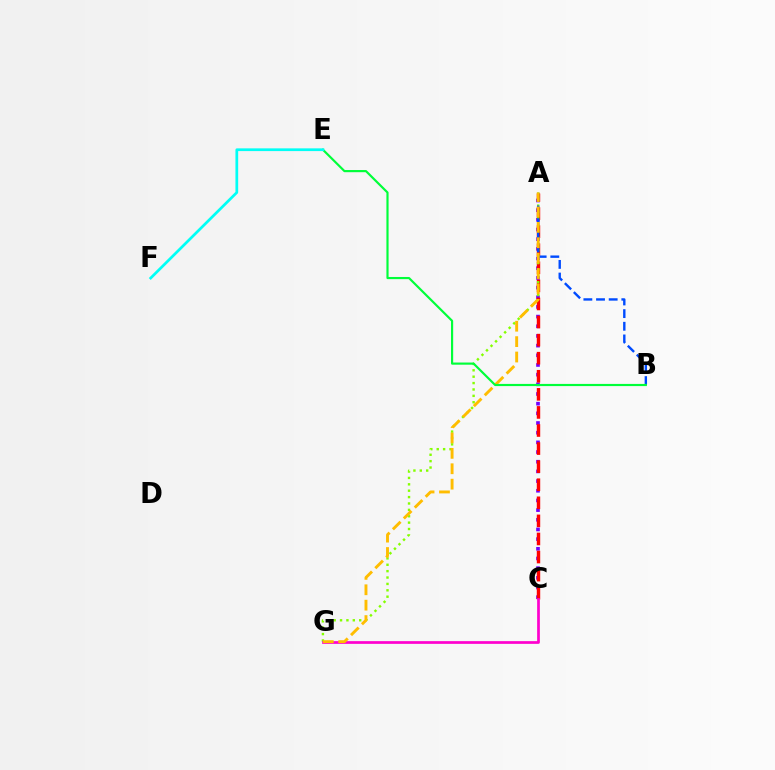{('A', 'C'): [{'color': '#7200ff', 'line_style': 'dotted', 'thickness': 2.63}, {'color': '#ff0000', 'line_style': 'dashed', 'thickness': 2.46}], ('A', 'G'): [{'color': '#84ff00', 'line_style': 'dotted', 'thickness': 1.73}, {'color': '#ffbd00', 'line_style': 'dashed', 'thickness': 2.09}], ('A', 'B'): [{'color': '#004bff', 'line_style': 'dashed', 'thickness': 1.72}], ('C', 'G'): [{'color': '#ff00cf', 'line_style': 'solid', 'thickness': 1.95}], ('B', 'E'): [{'color': '#00ff39', 'line_style': 'solid', 'thickness': 1.56}], ('E', 'F'): [{'color': '#00fff6', 'line_style': 'solid', 'thickness': 1.97}]}